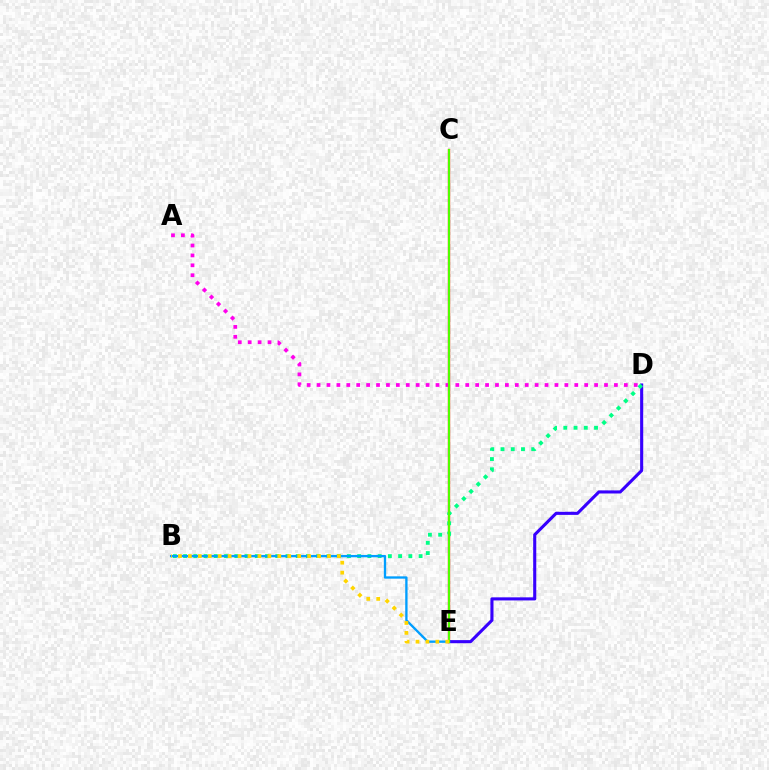{('C', 'E'): [{'color': '#ff0000', 'line_style': 'solid', 'thickness': 1.67}, {'color': '#4fff00', 'line_style': 'solid', 'thickness': 1.5}], ('D', 'E'): [{'color': '#3700ff', 'line_style': 'solid', 'thickness': 2.22}], ('B', 'D'): [{'color': '#00ff86', 'line_style': 'dotted', 'thickness': 2.78}], ('B', 'E'): [{'color': '#009eff', 'line_style': 'solid', 'thickness': 1.68}, {'color': '#ffd500', 'line_style': 'dotted', 'thickness': 2.7}], ('A', 'D'): [{'color': '#ff00ed', 'line_style': 'dotted', 'thickness': 2.69}]}